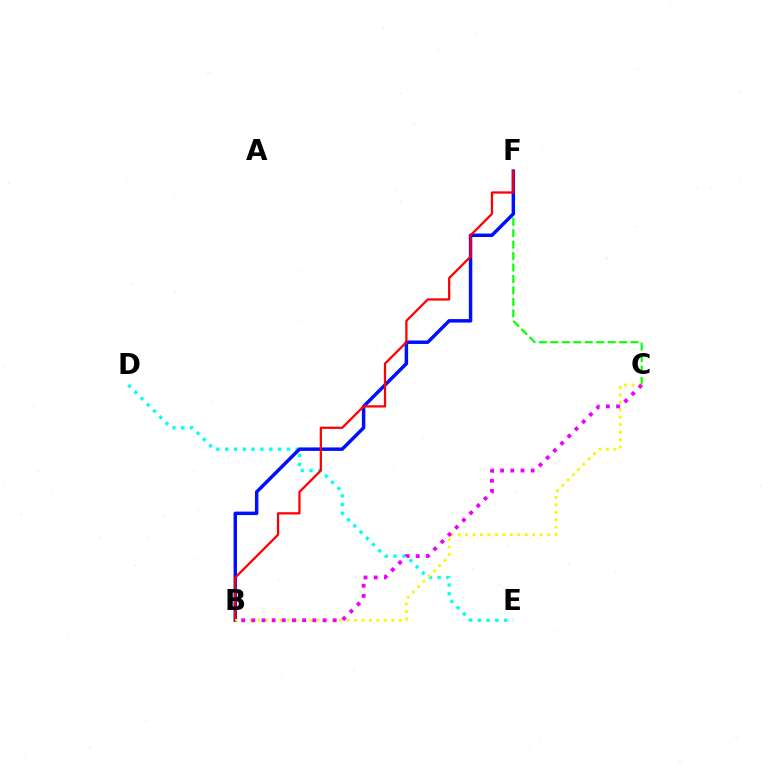{('C', 'F'): [{'color': '#08ff00', 'line_style': 'dashed', 'thickness': 1.56}], ('D', 'E'): [{'color': '#00fff6', 'line_style': 'dotted', 'thickness': 2.39}], ('B', 'F'): [{'color': '#0010ff', 'line_style': 'solid', 'thickness': 2.5}, {'color': '#ff0000', 'line_style': 'solid', 'thickness': 1.63}], ('B', 'C'): [{'color': '#fcf500', 'line_style': 'dotted', 'thickness': 2.03}, {'color': '#ee00ff', 'line_style': 'dotted', 'thickness': 2.77}]}